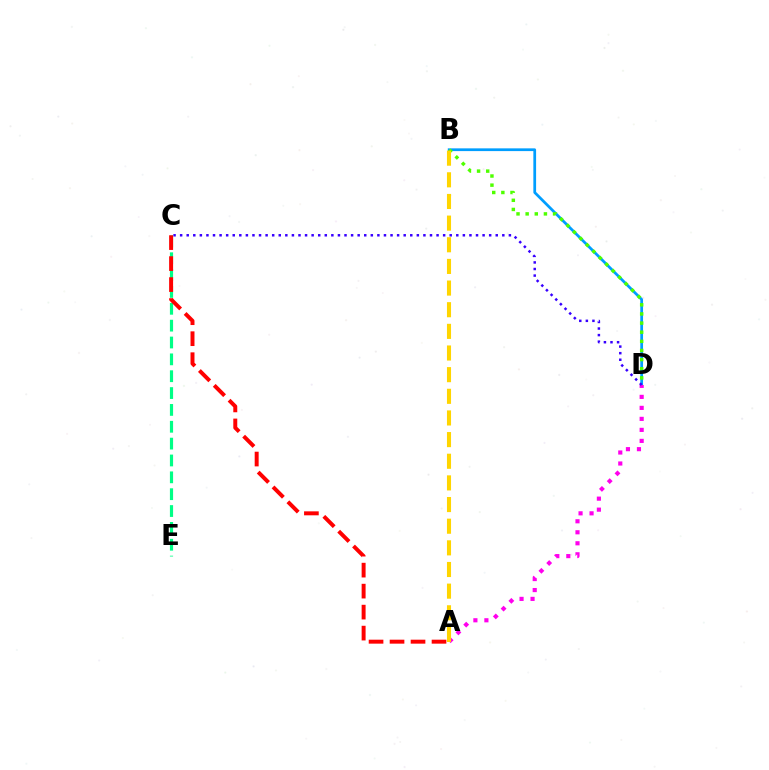{('B', 'D'): [{'color': '#009eff', 'line_style': 'solid', 'thickness': 1.98}, {'color': '#4fff00', 'line_style': 'dotted', 'thickness': 2.48}], ('A', 'D'): [{'color': '#ff00ed', 'line_style': 'dotted', 'thickness': 2.99}], ('C', 'D'): [{'color': '#3700ff', 'line_style': 'dotted', 'thickness': 1.79}], ('A', 'B'): [{'color': '#ffd500', 'line_style': 'dashed', 'thickness': 2.94}], ('C', 'E'): [{'color': '#00ff86', 'line_style': 'dashed', 'thickness': 2.29}], ('A', 'C'): [{'color': '#ff0000', 'line_style': 'dashed', 'thickness': 2.85}]}